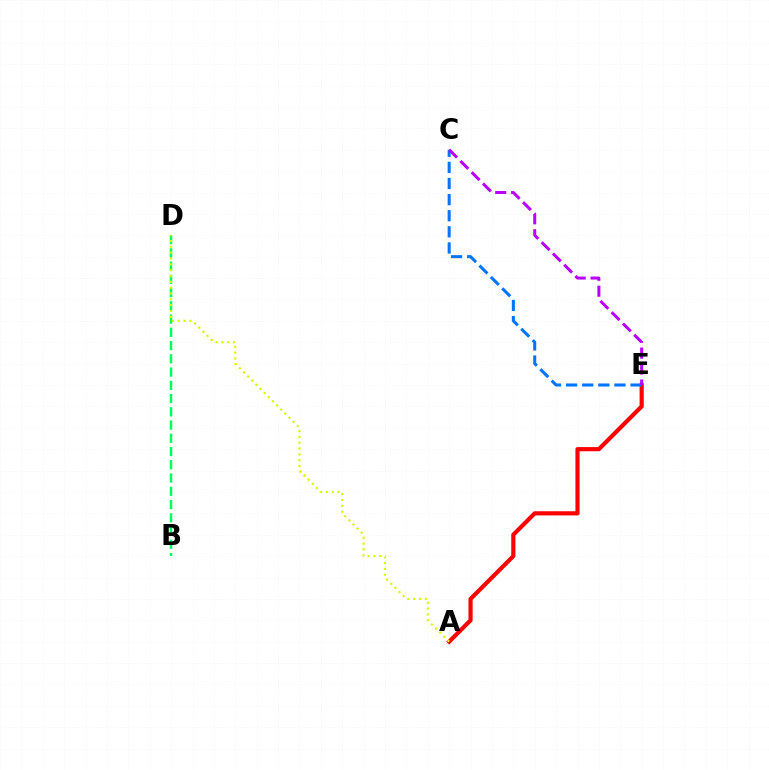{('A', 'E'): [{'color': '#ff0000', 'line_style': 'solid', 'thickness': 3.0}], ('C', 'E'): [{'color': '#0074ff', 'line_style': 'dashed', 'thickness': 2.19}, {'color': '#b900ff', 'line_style': 'dashed', 'thickness': 2.16}], ('B', 'D'): [{'color': '#00ff5c', 'line_style': 'dashed', 'thickness': 1.8}], ('A', 'D'): [{'color': '#d1ff00', 'line_style': 'dotted', 'thickness': 1.58}]}